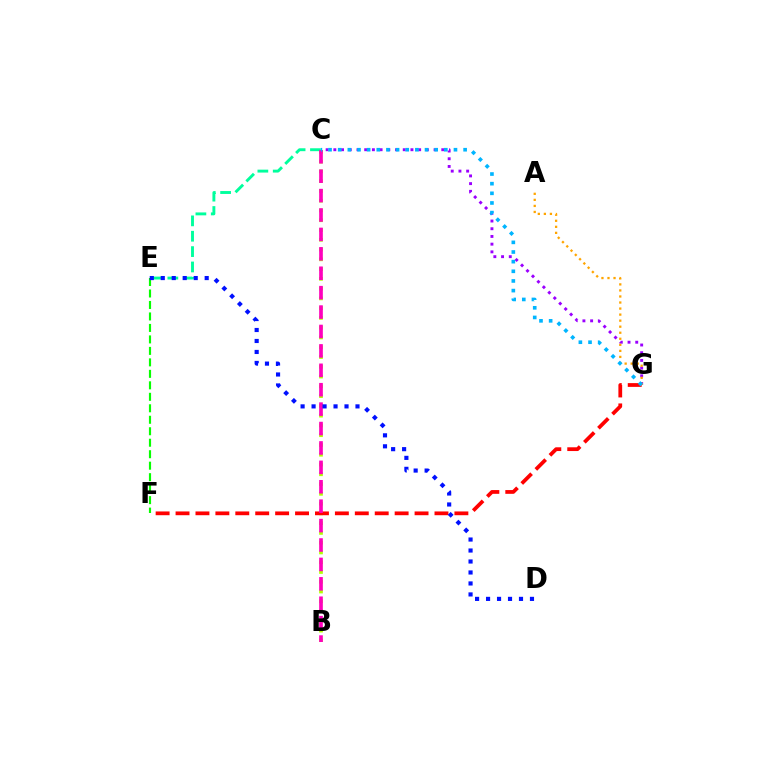{('E', 'F'): [{'color': '#08ff00', 'line_style': 'dashed', 'thickness': 1.56}], ('C', 'G'): [{'color': '#9b00ff', 'line_style': 'dotted', 'thickness': 2.09}, {'color': '#00b5ff', 'line_style': 'dotted', 'thickness': 2.62}], ('B', 'C'): [{'color': '#b3ff00', 'line_style': 'dotted', 'thickness': 2.65}, {'color': '#ff00bd', 'line_style': 'dashed', 'thickness': 2.64}], ('F', 'G'): [{'color': '#ff0000', 'line_style': 'dashed', 'thickness': 2.71}], ('A', 'G'): [{'color': '#ffa500', 'line_style': 'dotted', 'thickness': 1.64}], ('C', 'E'): [{'color': '#00ff9d', 'line_style': 'dashed', 'thickness': 2.09}], ('D', 'E'): [{'color': '#0010ff', 'line_style': 'dotted', 'thickness': 2.98}]}